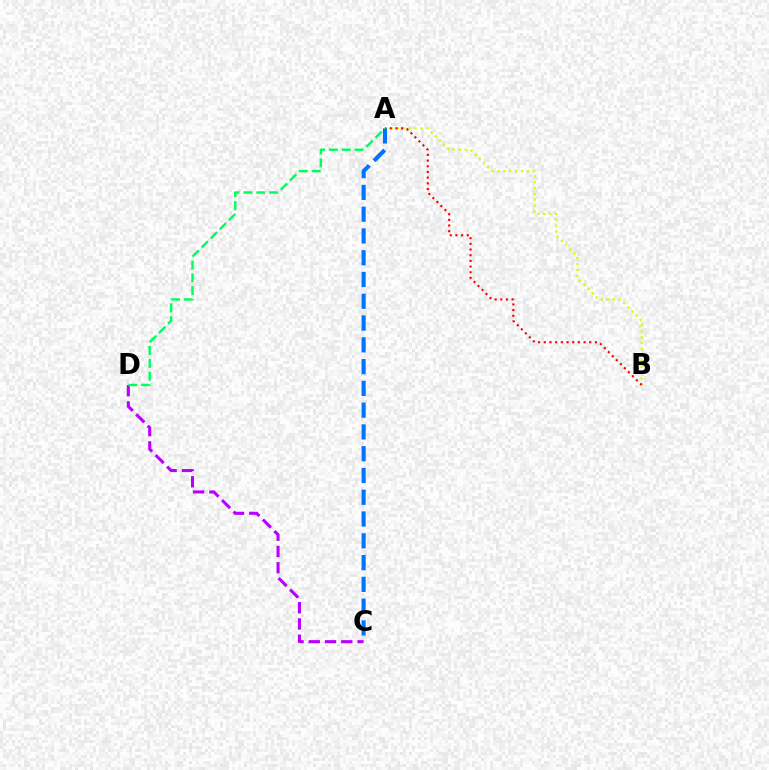{('A', 'B'): [{'color': '#d1ff00', 'line_style': 'dotted', 'thickness': 1.61}, {'color': '#ff0000', 'line_style': 'dotted', 'thickness': 1.54}], ('C', 'D'): [{'color': '#b900ff', 'line_style': 'dashed', 'thickness': 2.21}], ('A', 'C'): [{'color': '#0074ff', 'line_style': 'dashed', 'thickness': 2.96}], ('A', 'D'): [{'color': '#00ff5c', 'line_style': 'dashed', 'thickness': 1.75}]}